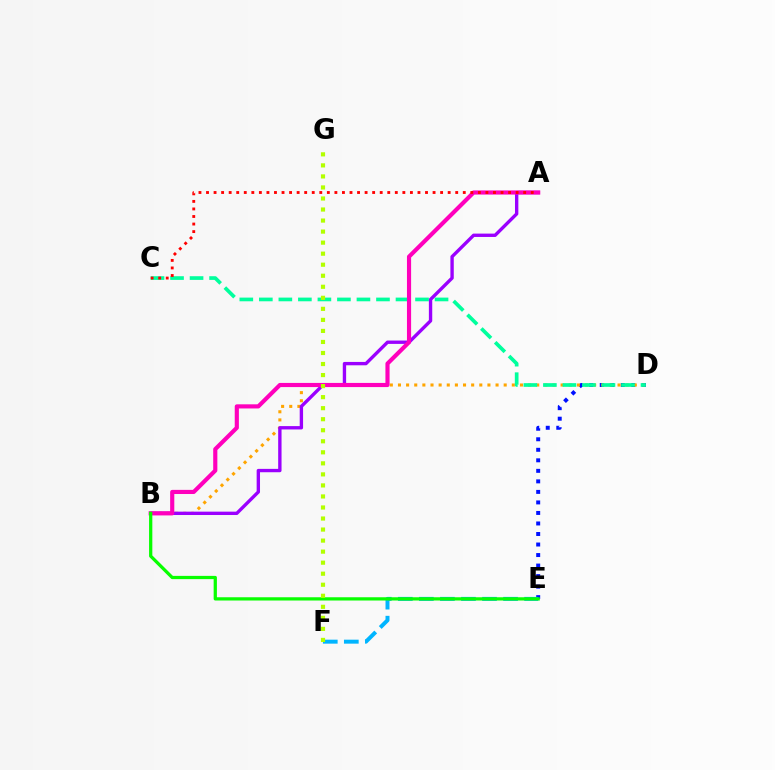{('D', 'E'): [{'color': '#0010ff', 'line_style': 'dotted', 'thickness': 2.86}], ('B', 'D'): [{'color': '#ffa500', 'line_style': 'dotted', 'thickness': 2.21}], ('C', 'D'): [{'color': '#00ff9d', 'line_style': 'dashed', 'thickness': 2.65}], ('E', 'F'): [{'color': '#00b5ff', 'line_style': 'dashed', 'thickness': 2.86}], ('A', 'B'): [{'color': '#9b00ff', 'line_style': 'solid', 'thickness': 2.42}, {'color': '#ff00bd', 'line_style': 'solid', 'thickness': 2.98}], ('B', 'E'): [{'color': '#08ff00', 'line_style': 'solid', 'thickness': 2.34}], ('A', 'C'): [{'color': '#ff0000', 'line_style': 'dotted', 'thickness': 2.05}], ('F', 'G'): [{'color': '#b3ff00', 'line_style': 'dotted', 'thickness': 3.0}]}